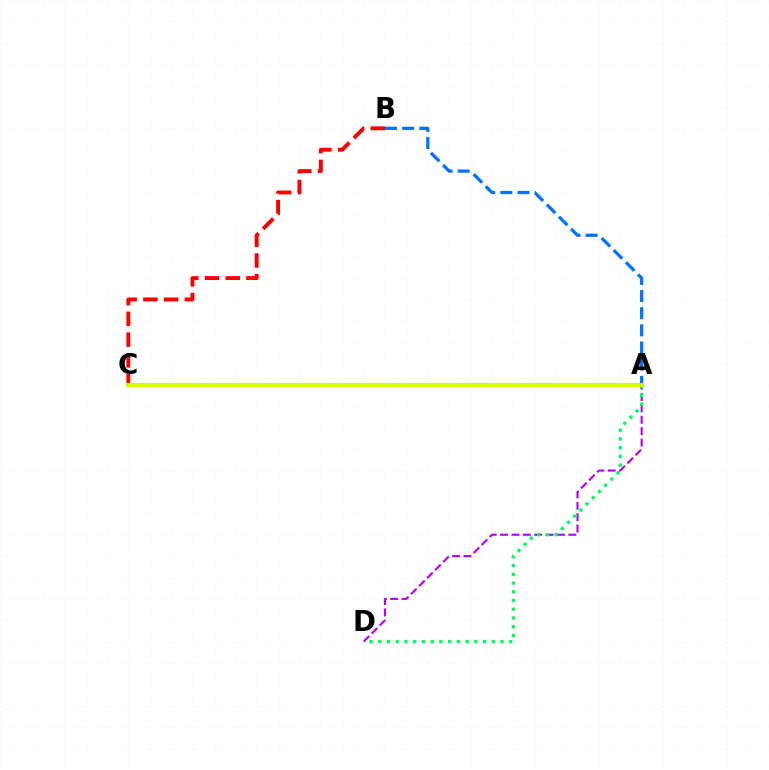{('A', 'D'): [{'color': '#b900ff', 'line_style': 'dashed', 'thickness': 1.54}, {'color': '#00ff5c', 'line_style': 'dotted', 'thickness': 2.37}], ('A', 'B'): [{'color': '#0074ff', 'line_style': 'dashed', 'thickness': 2.33}], ('B', 'C'): [{'color': '#ff0000', 'line_style': 'dashed', 'thickness': 2.82}], ('A', 'C'): [{'color': '#d1ff00', 'line_style': 'solid', 'thickness': 2.93}]}